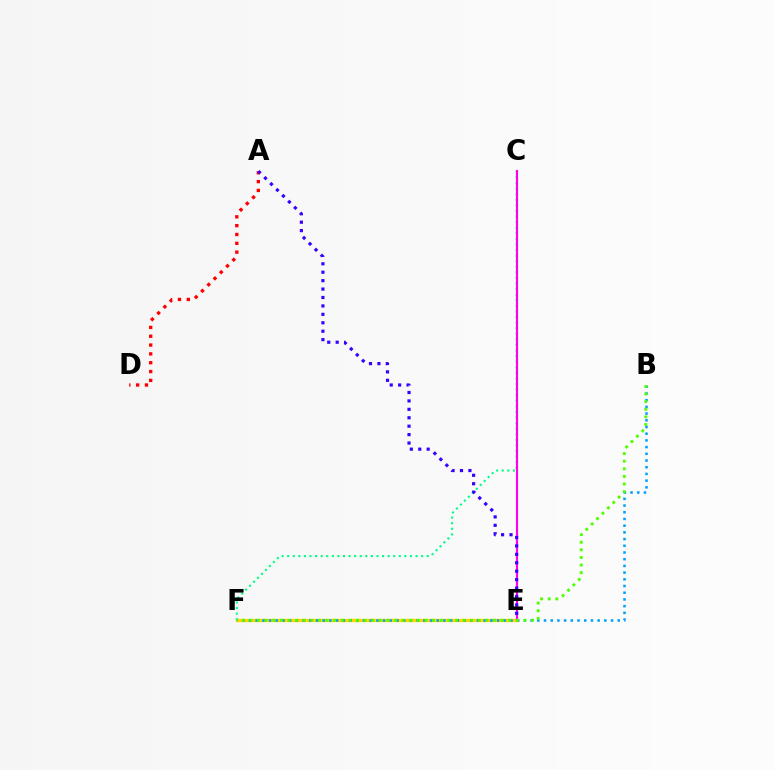{('E', 'F'): [{'color': '#ffd500', 'line_style': 'solid', 'thickness': 2.39}], ('B', 'F'): [{'color': '#009eff', 'line_style': 'dotted', 'thickness': 1.82}, {'color': '#4fff00', 'line_style': 'dotted', 'thickness': 2.07}], ('A', 'D'): [{'color': '#ff0000', 'line_style': 'dotted', 'thickness': 2.4}], ('C', 'F'): [{'color': '#00ff86', 'line_style': 'dotted', 'thickness': 1.52}], ('C', 'E'): [{'color': '#ff00ed', 'line_style': 'solid', 'thickness': 1.55}], ('A', 'E'): [{'color': '#3700ff', 'line_style': 'dotted', 'thickness': 2.29}]}